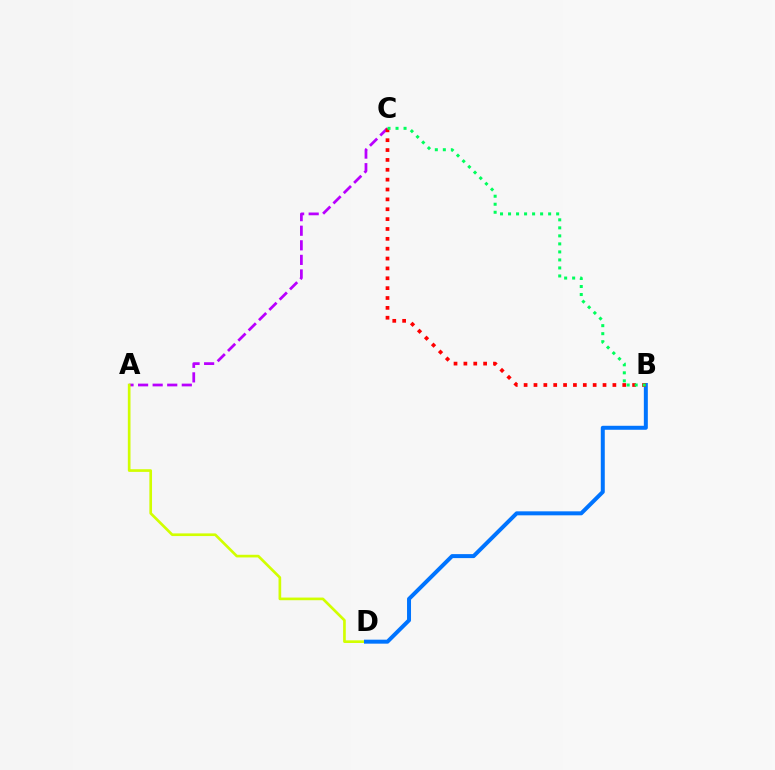{('A', 'C'): [{'color': '#b900ff', 'line_style': 'dashed', 'thickness': 1.98}], ('A', 'D'): [{'color': '#d1ff00', 'line_style': 'solid', 'thickness': 1.92}], ('B', 'D'): [{'color': '#0074ff', 'line_style': 'solid', 'thickness': 2.87}], ('B', 'C'): [{'color': '#ff0000', 'line_style': 'dotted', 'thickness': 2.68}, {'color': '#00ff5c', 'line_style': 'dotted', 'thickness': 2.18}]}